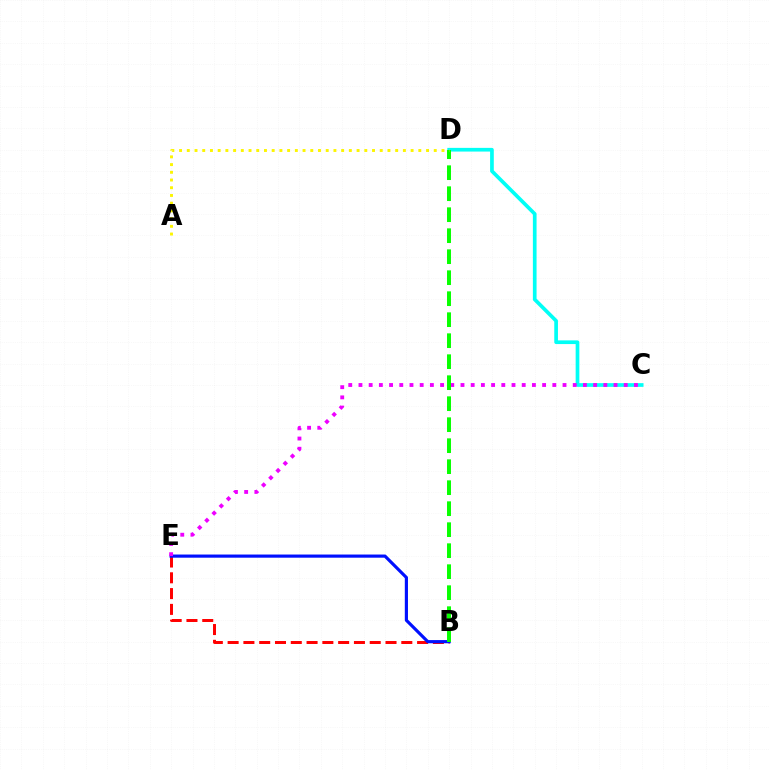{('C', 'D'): [{'color': '#00fff6', 'line_style': 'solid', 'thickness': 2.66}], ('B', 'E'): [{'color': '#ff0000', 'line_style': 'dashed', 'thickness': 2.15}, {'color': '#0010ff', 'line_style': 'solid', 'thickness': 2.28}], ('C', 'E'): [{'color': '#ee00ff', 'line_style': 'dotted', 'thickness': 2.77}], ('B', 'D'): [{'color': '#08ff00', 'line_style': 'dashed', 'thickness': 2.85}], ('A', 'D'): [{'color': '#fcf500', 'line_style': 'dotted', 'thickness': 2.1}]}